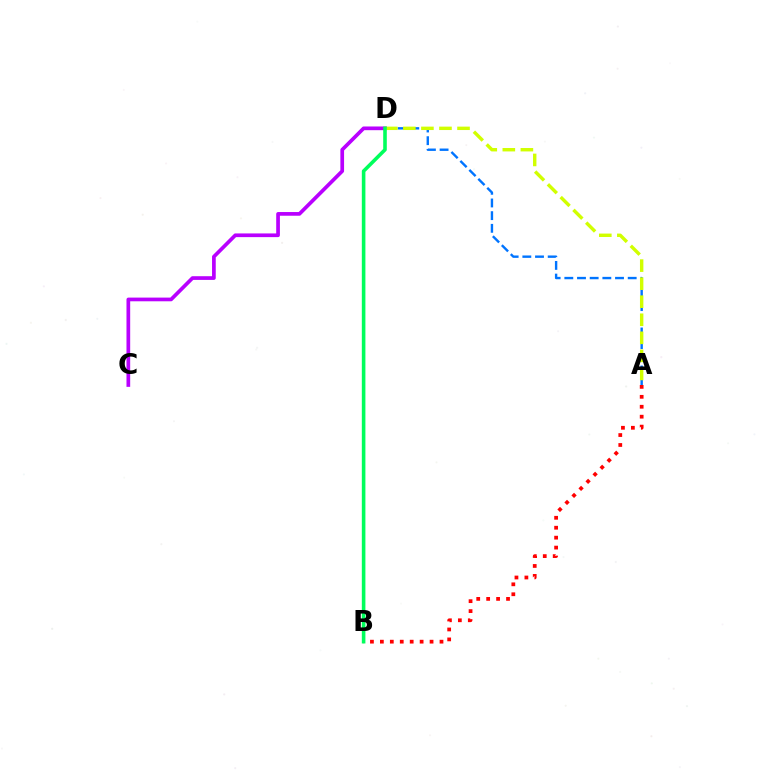{('C', 'D'): [{'color': '#b900ff', 'line_style': 'solid', 'thickness': 2.66}], ('A', 'D'): [{'color': '#0074ff', 'line_style': 'dashed', 'thickness': 1.72}, {'color': '#d1ff00', 'line_style': 'dashed', 'thickness': 2.45}], ('A', 'B'): [{'color': '#ff0000', 'line_style': 'dotted', 'thickness': 2.7}], ('B', 'D'): [{'color': '#00ff5c', 'line_style': 'solid', 'thickness': 2.58}]}